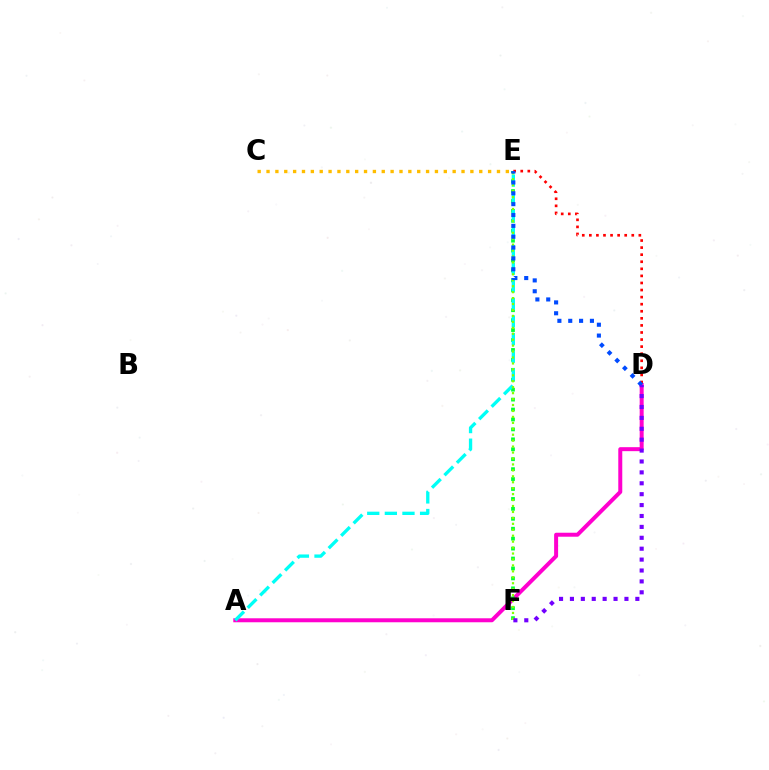{('A', 'D'): [{'color': '#ff00cf', 'line_style': 'solid', 'thickness': 2.87}], ('C', 'E'): [{'color': '#ffbd00', 'line_style': 'dotted', 'thickness': 2.41}], ('E', 'F'): [{'color': '#00ff39', 'line_style': 'dotted', 'thickness': 2.7}, {'color': '#84ff00', 'line_style': 'dotted', 'thickness': 1.61}], ('A', 'E'): [{'color': '#00fff6', 'line_style': 'dashed', 'thickness': 2.39}], ('D', 'E'): [{'color': '#ff0000', 'line_style': 'dotted', 'thickness': 1.92}, {'color': '#004bff', 'line_style': 'dotted', 'thickness': 2.95}], ('D', 'F'): [{'color': '#7200ff', 'line_style': 'dotted', 'thickness': 2.96}]}